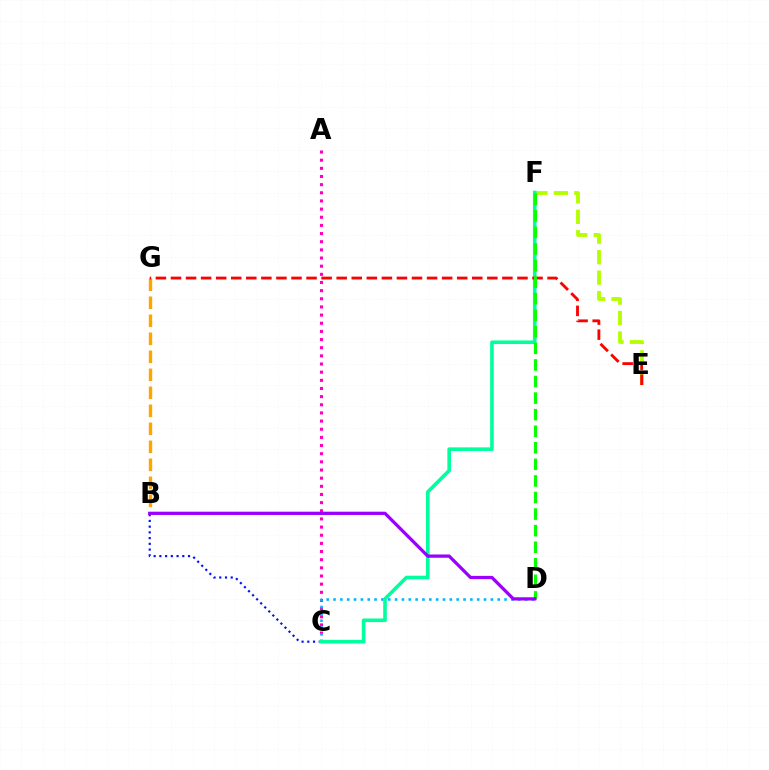{('A', 'C'): [{'color': '#ff00bd', 'line_style': 'dotted', 'thickness': 2.22}], ('E', 'F'): [{'color': '#b3ff00', 'line_style': 'dashed', 'thickness': 2.78}], ('C', 'D'): [{'color': '#00b5ff', 'line_style': 'dotted', 'thickness': 1.86}], ('B', 'C'): [{'color': '#0010ff', 'line_style': 'dotted', 'thickness': 1.56}], ('B', 'G'): [{'color': '#ffa500', 'line_style': 'dashed', 'thickness': 2.45}], ('C', 'F'): [{'color': '#00ff9d', 'line_style': 'solid', 'thickness': 2.59}], ('E', 'G'): [{'color': '#ff0000', 'line_style': 'dashed', 'thickness': 2.05}], ('D', 'F'): [{'color': '#08ff00', 'line_style': 'dashed', 'thickness': 2.25}], ('B', 'D'): [{'color': '#9b00ff', 'line_style': 'solid', 'thickness': 2.35}]}